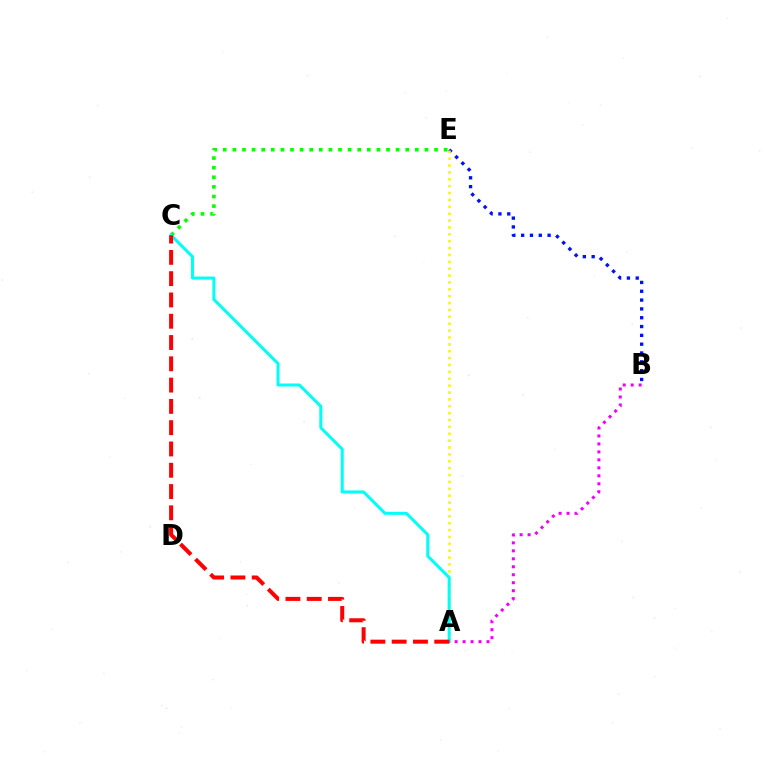{('C', 'E'): [{'color': '#08ff00', 'line_style': 'dotted', 'thickness': 2.61}], ('B', 'E'): [{'color': '#0010ff', 'line_style': 'dotted', 'thickness': 2.4}], ('A', 'E'): [{'color': '#fcf500', 'line_style': 'dotted', 'thickness': 1.87}], ('A', 'C'): [{'color': '#00fff6', 'line_style': 'solid', 'thickness': 2.18}, {'color': '#ff0000', 'line_style': 'dashed', 'thickness': 2.89}], ('A', 'B'): [{'color': '#ee00ff', 'line_style': 'dotted', 'thickness': 2.17}]}